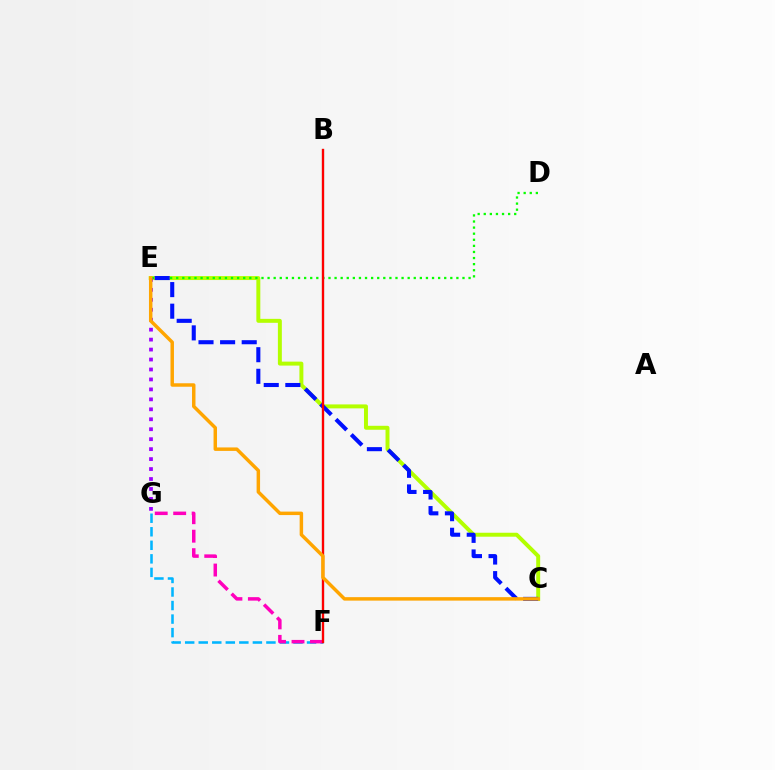{('C', 'E'): [{'color': '#b3ff00', 'line_style': 'solid', 'thickness': 2.85}, {'color': '#0010ff', 'line_style': 'dashed', 'thickness': 2.93}, {'color': '#ffa500', 'line_style': 'solid', 'thickness': 2.49}], ('D', 'E'): [{'color': '#08ff00', 'line_style': 'dotted', 'thickness': 1.65}], ('E', 'G'): [{'color': '#9b00ff', 'line_style': 'dotted', 'thickness': 2.71}], ('B', 'F'): [{'color': '#00ff9d', 'line_style': 'solid', 'thickness': 1.52}, {'color': '#ff0000', 'line_style': 'solid', 'thickness': 1.68}], ('F', 'G'): [{'color': '#00b5ff', 'line_style': 'dashed', 'thickness': 1.84}, {'color': '#ff00bd', 'line_style': 'dashed', 'thickness': 2.51}]}